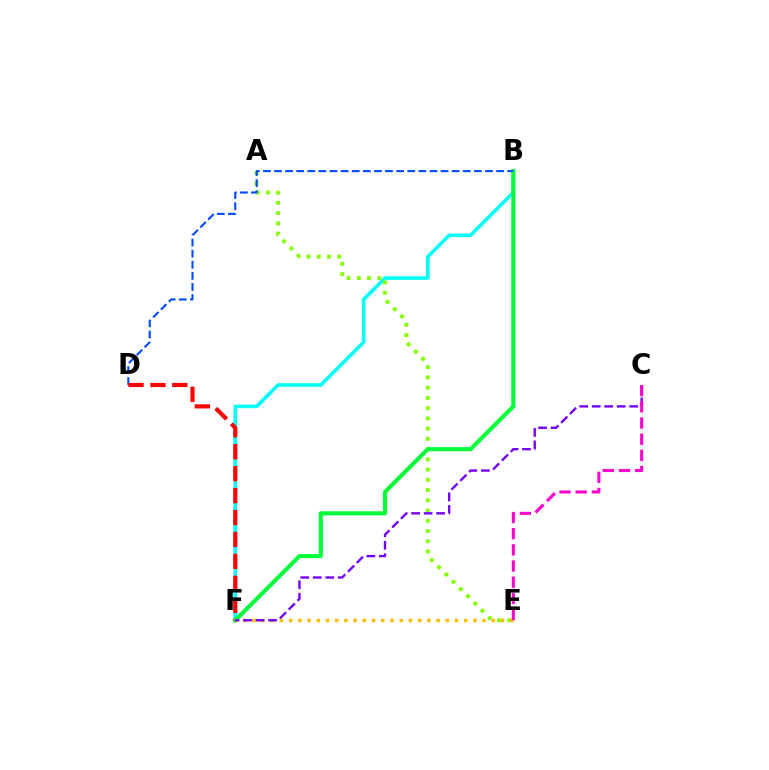{('B', 'F'): [{'color': '#00fff6', 'line_style': 'solid', 'thickness': 2.59}, {'color': '#00ff39', 'line_style': 'solid', 'thickness': 2.95}], ('A', 'E'): [{'color': '#84ff00', 'line_style': 'dotted', 'thickness': 2.78}], ('B', 'D'): [{'color': '#004bff', 'line_style': 'dashed', 'thickness': 1.51}], ('D', 'F'): [{'color': '#ff0000', 'line_style': 'dashed', 'thickness': 2.98}], ('E', 'F'): [{'color': '#ffbd00', 'line_style': 'dotted', 'thickness': 2.5}], ('C', 'F'): [{'color': '#7200ff', 'line_style': 'dashed', 'thickness': 1.7}], ('C', 'E'): [{'color': '#ff00cf', 'line_style': 'dashed', 'thickness': 2.2}]}